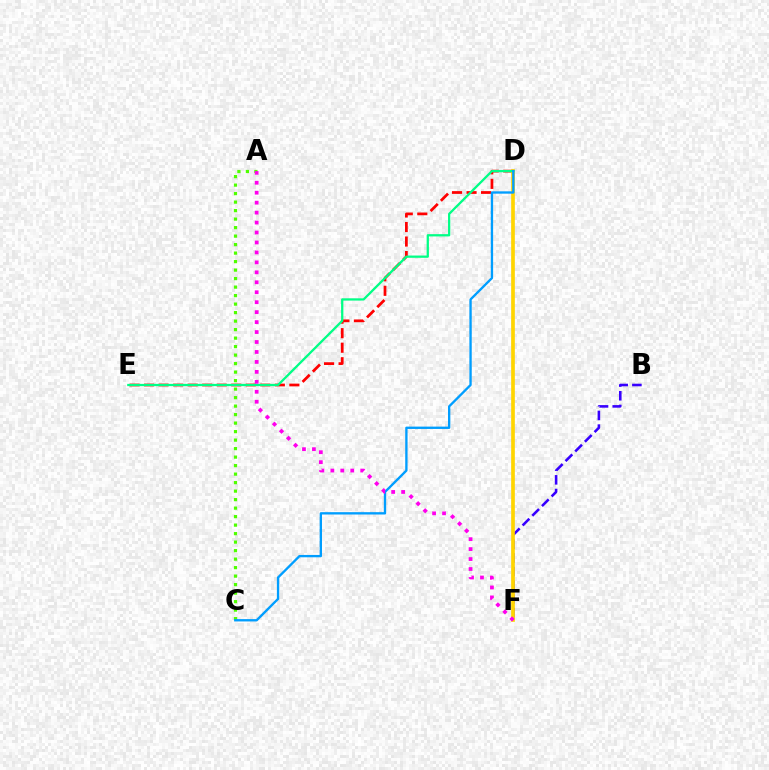{('B', 'F'): [{'color': '#3700ff', 'line_style': 'dashed', 'thickness': 1.86}], ('D', 'E'): [{'color': '#ff0000', 'line_style': 'dashed', 'thickness': 1.97}, {'color': '#00ff86', 'line_style': 'solid', 'thickness': 1.63}], ('D', 'F'): [{'color': '#ffd500', 'line_style': 'solid', 'thickness': 2.65}], ('A', 'C'): [{'color': '#4fff00', 'line_style': 'dotted', 'thickness': 2.31}], ('C', 'D'): [{'color': '#009eff', 'line_style': 'solid', 'thickness': 1.68}], ('A', 'F'): [{'color': '#ff00ed', 'line_style': 'dotted', 'thickness': 2.7}]}